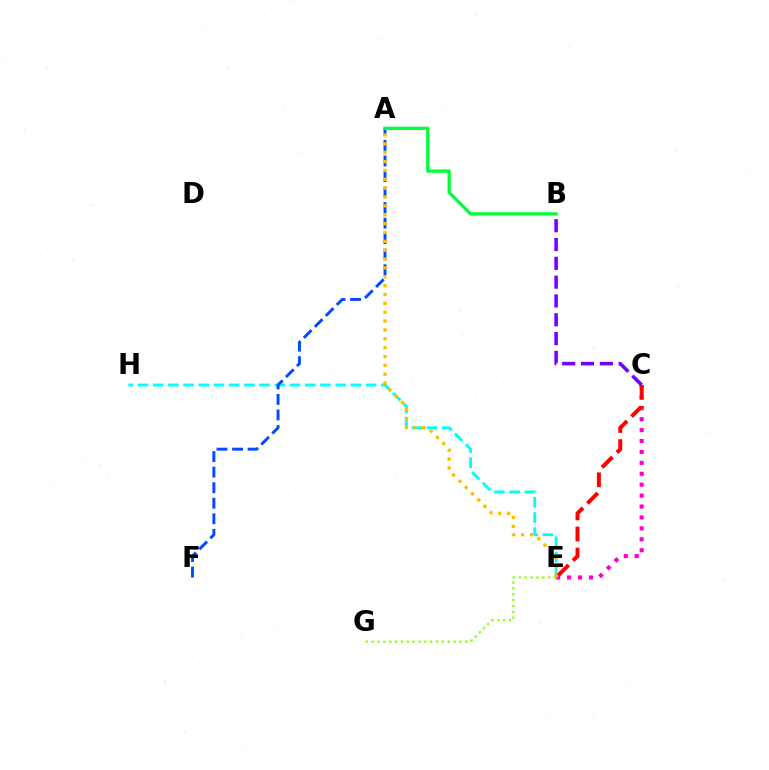{('E', 'H'): [{'color': '#00fff6', 'line_style': 'dashed', 'thickness': 2.07}], ('A', 'F'): [{'color': '#004bff', 'line_style': 'dashed', 'thickness': 2.11}], ('A', 'B'): [{'color': '#00ff39', 'line_style': 'solid', 'thickness': 2.37}], ('C', 'E'): [{'color': '#ff00cf', 'line_style': 'dotted', 'thickness': 2.97}, {'color': '#ff0000', 'line_style': 'dashed', 'thickness': 2.86}], ('A', 'E'): [{'color': '#ffbd00', 'line_style': 'dotted', 'thickness': 2.41}], ('B', 'C'): [{'color': '#7200ff', 'line_style': 'dashed', 'thickness': 2.56}], ('E', 'G'): [{'color': '#84ff00', 'line_style': 'dotted', 'thickness': 1.59}]}